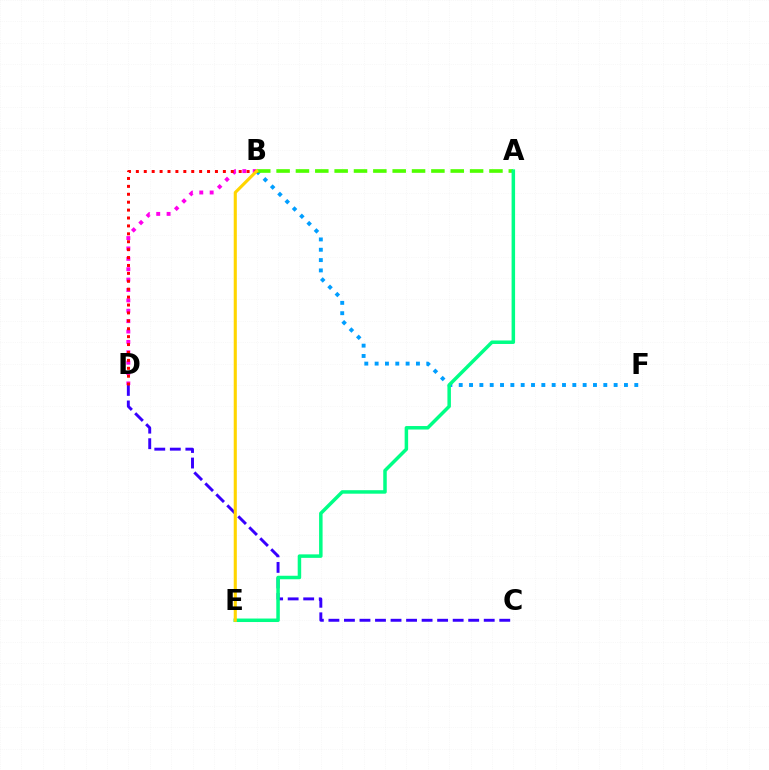{('C', 'D'): [{'color': '#3700ff', 'line_style': 'dashed', 'thickness': 2.11}], ('B', 'D'): [{'color': '#ff00ed', 'line_style': 'dotted', 'thickness': 2.82}, {'color': '#ff0000', 'line_style': 'dotted', 'thickness': 2.15}], ('B', 'F'): [{'color': '#009eff', 'line_style': 'dotted', 'thickness': 2.81}], ('A', 'B'): [{'color': '#4fff00', 'line_style': 'dashed', 'thickness': 2.63}], ('A', 'E'): [{'color': '#00ff86', 'line_style': 'solid', 'thickness': 2.52}], ('B', 'E'): [{'color': '#ffd500', 'line_style': 'solid', 'thickness': 2.23}]}